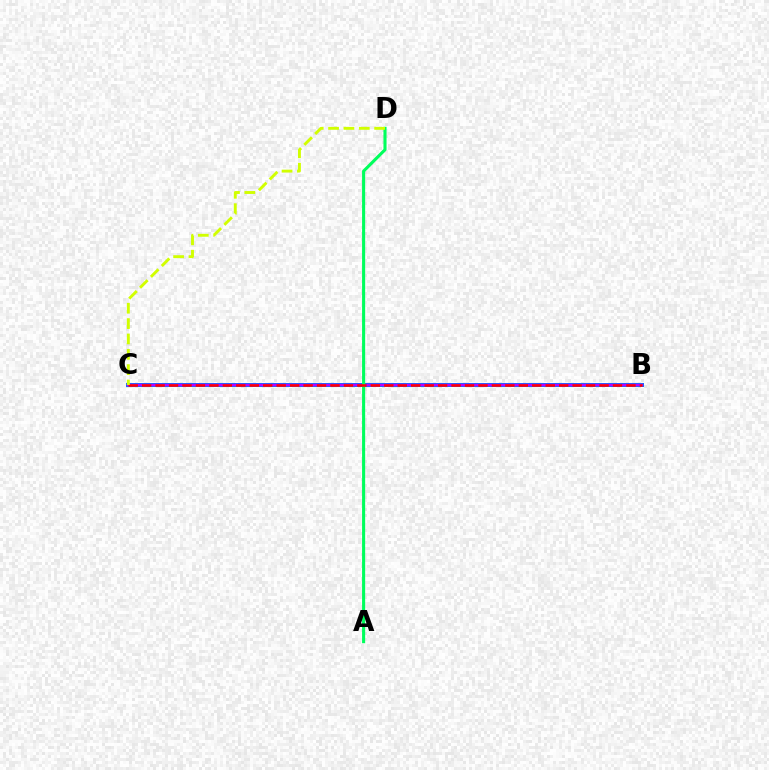{('B', 'C'): [{'color': '#0074ff', 'line_style': 'solid', 'thickness': 2.86}, {'color': '#b900ff', 'line_style': 'solid', 'thickness': 1.77}, {'color': '#ff0000', 'line_style': 'dashed', 'thickness': 1.83}], ('A', 'D'): [{'color': '#00ff5c', 'line_style': 'solid', 'thickness': 2.22}], ('C', 'D'): [{'color': '#d1ff00', 'line_style': 'dashed', 'thickness': 2.09}]}